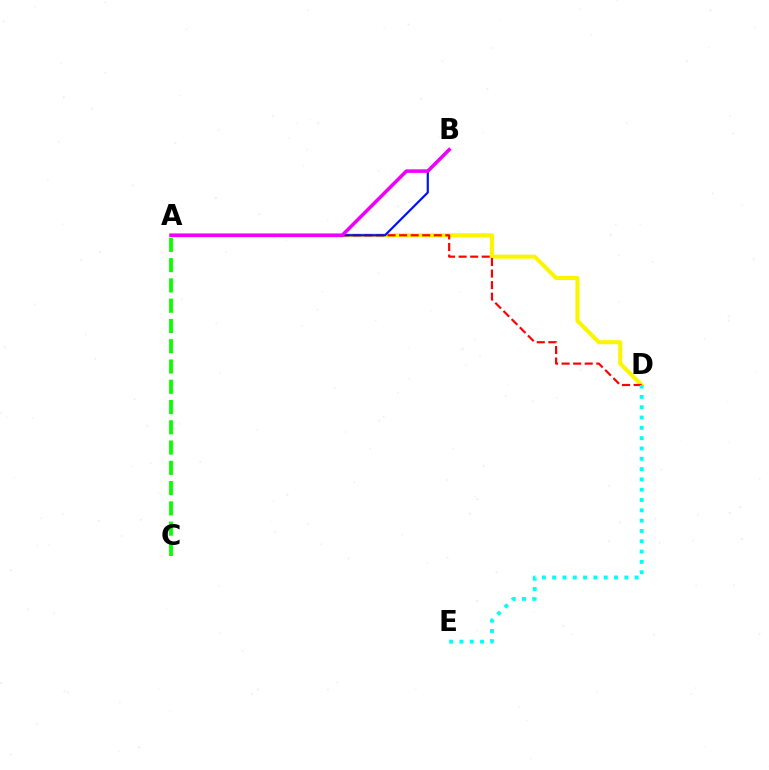{('A', 'D'): [{'color': '#fcf500', 'line_style': 'solid', 'thickness': 2.92}, {'color': '#ff0000', 'line_style': 'dashed', 'thickness': 1.57}], ('D', 'E'): [{'color': '#00fff6', 'line_style': 'dotted', 'thickness': 2.8}], ('A', 'B'): [{'color': '#0010ff', 'line_style': 'solid', 'thickness': 1.57}, {'color': '#ee00ff', 'line_style': 'solid', 'thickness': 2.55}], ('A', 'C'): [{'color': '#08ff00', 'line_style': 'dashed', 'thickness': 2.75}]}